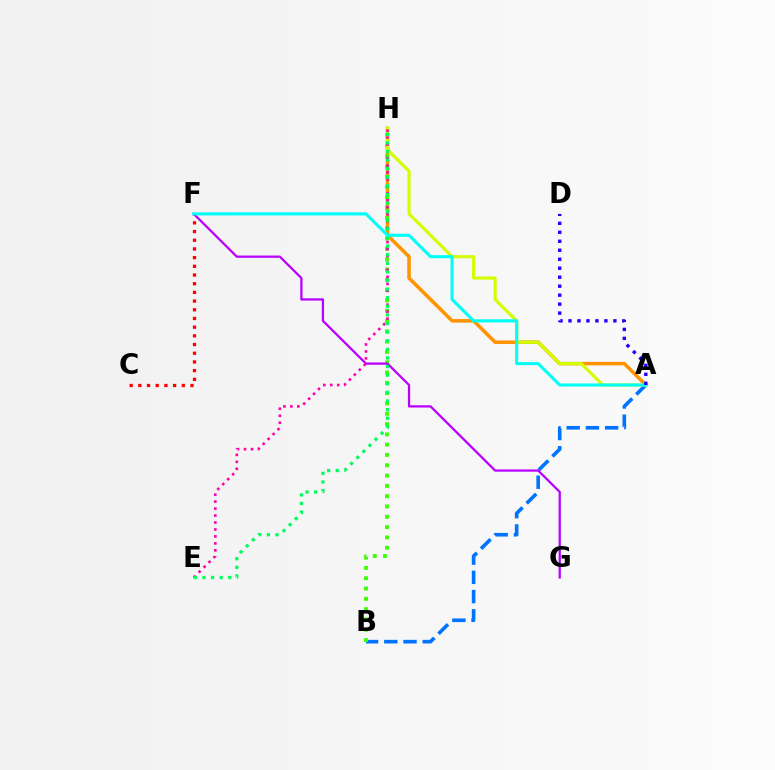{('A', 'B'): [{'color': '#0074ff', 'line_style': 'dashed', 'thickness': 2.61}], ('A', 'H'): [{'color': '#ff9400', 'line_style': 'solid', 'thickness': 2.55}, {'color': '#d1ff00', 'line_style': 'solid', 'thickness': 2.25}], ('C', 'F'): [{'color': '#ff0000', 'line_style': 'dotted', 'thickness': 2.36}], ('B', 'H'): [{'color': '#3dff00', 'line_style': 'dotted', 'thickness': 2.8}], ('F', 'G'): [{'color': '#b900ff', 'line_style': 'solid', 'thickness': 1.63}], ('E', 'H'): [{'color': '#ff00ac', 'line_style': 'dotted', 'thickness': 1.89}, {'color': '#00ff5c', 'line_style': 'dotted', 'thickness': 2.34}], ('A', 'F'): [{'color': '#00fff6', 'line_style': 'solid', 'thickness': 2.22}], ('A', 'D'): [{'color': '#2500ff', 'line_style': 'dotted', 'thickness': 2.44}]}